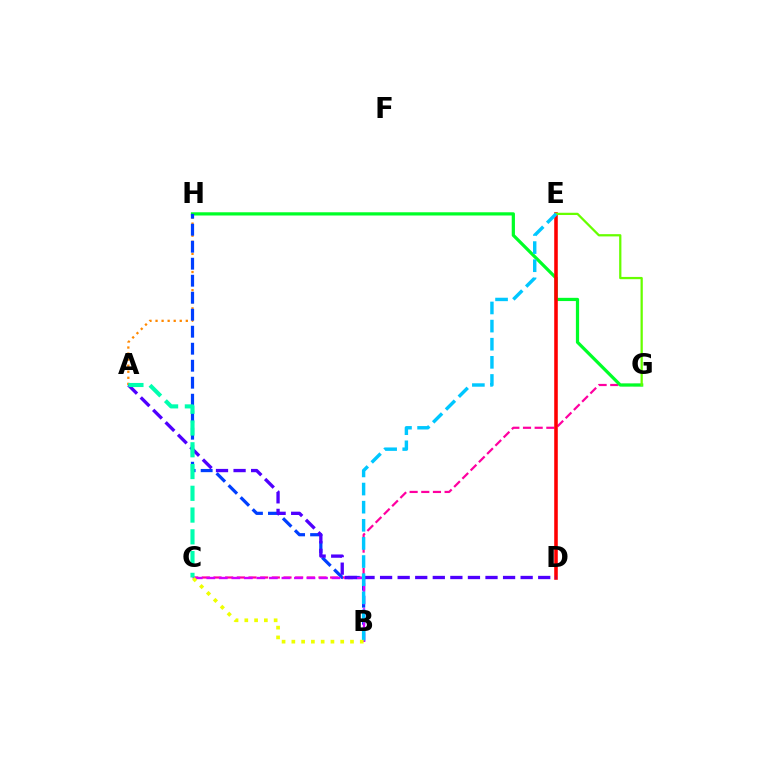{('C', 'G'): [{'color': '#ff00a0', 'line_style': 'dashed', 'thickness': 1.58}], ('G', 'H'): [{'color': '#00ff27', 'line_style': 'solid', 'thickness': 2.32}], ('D', 'E'): [{'color': '#ff0000', 'line_style': 'solid', 'thickness': 2.57}], ('A', 'H'): [{'color': '#ff8800', 'line_style': 'dotted', 'thickness': 1.64}], ('B', 'H'): [{'color': '#003fff', 'line_style': 'dashed', 'thickness': 2.31}], ('B', 'C'): [{'color': '#d600ff', 'line_style': 'dashed', 'thickness': 1.7}, {'color': '#eeff00', 'line_style': 'dotted', 'thickness': 2.66}], ('A', 'D'): [{'color': '#4f00ff', 'line_style': 'dashed', 'thickness': 2.39}], ('E', 'G'): [{'color': '#66ff00', 'line_style': 'solid', 'thickness': 1.63}], ('B', 'E'): [{'color': '#00c7ff', 'line_style': 'dashed', 'thickness': 2.46}], ('A', 'C'): [{'color': '#00ffaf', 'line_style': 'dashed', 'thickness': 2.96}]}